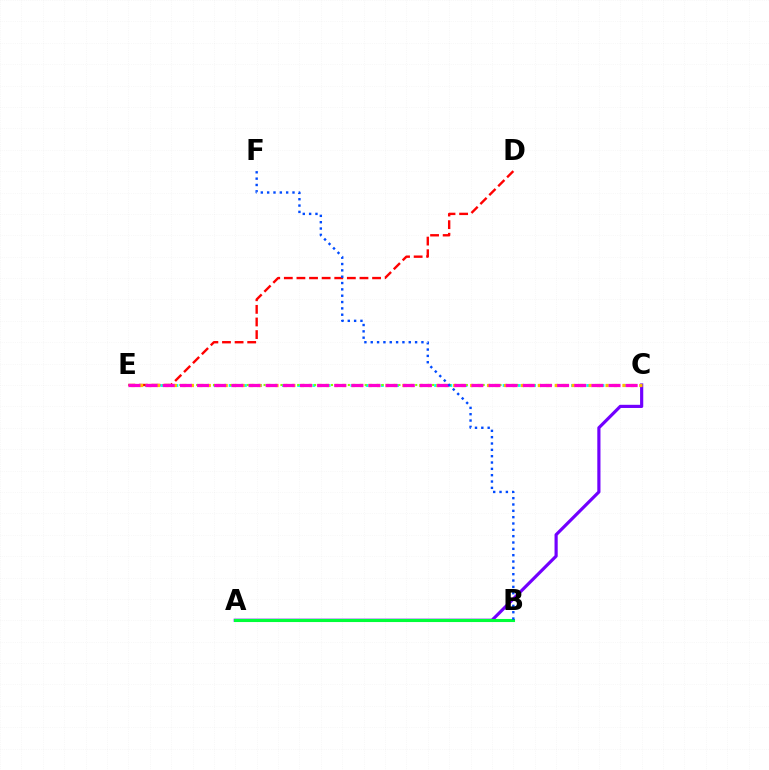{('C', 'E'): [{'color': '#00fff6', 'line_style': 'dotted', 'thickness': 2.07}, {'color': '#84ff00', 'line_style': 'dotted', 'thickness': 1.53}, {'color': '#ffbd00', 'line_style': 'dotted', 'thickness': 2.3}, {'color': '#ff00cf', 'line_style': 'dashed', 'thickness': 2.33}], ('A', 'C'): [{'color': '#7200ff', 'line_style': 'solid', 'thickness': 2.28}], ('D', 'E'): [{'color': '#ff0000', 'line_style': 'dashed', 'thickness': 1.71}], ('A', 'B'): [{'color': '#00ff39', 'line_style': 'solid', 'thickness': 2.22}], ('B', 'F'): [{'color': '#004bff', 'line_style': 'dotted', 'thickness': 1.72}]}